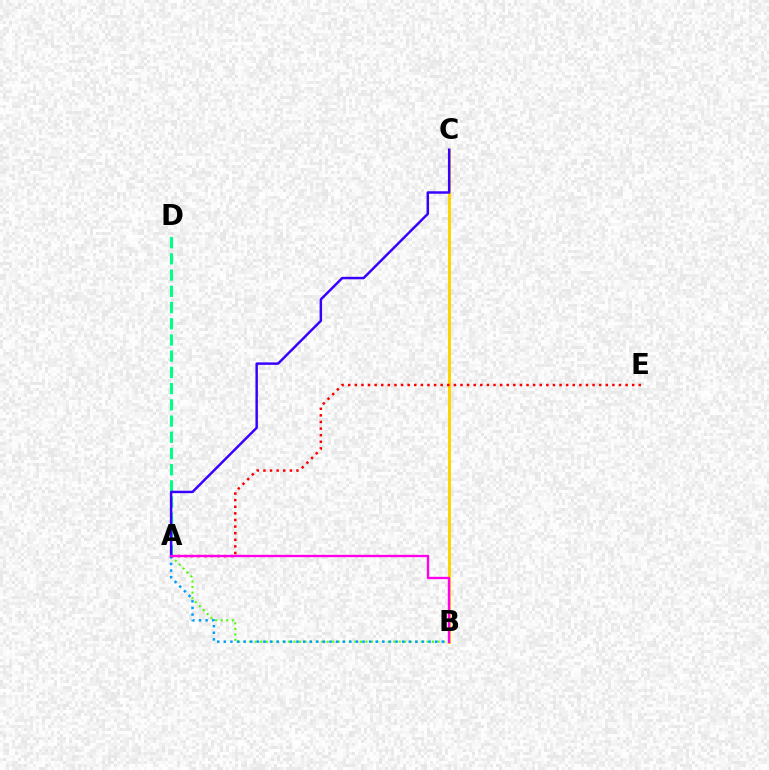{('B', 'C'): [{'color': '#ffd500', 'line_style': 'solid', 'thickness': 2.16}], ('A', 'B'): [{'color': '#4fff00', 'line_style': 'dotted', 'thickness': 1.51}, {'color': '#009eff', 'line_style': 'dotted', 'thickness': 1.79}, {'color': '#ff00ed', 'line_style': 'solid', 'thickness': 1.7}], ('A', 'E'): [{'color': '#ff0000', 'line_style': 'dotted', 'thickness': 1.79}], ('A', 'D'): [{'color': '#00ff86', 'line_style': 'dashed', 'thickness': 2.2}], ('A', 'C'): [{'color': '#3700ff', 'line_style': 'solid', 'thickness': 1.78}]}